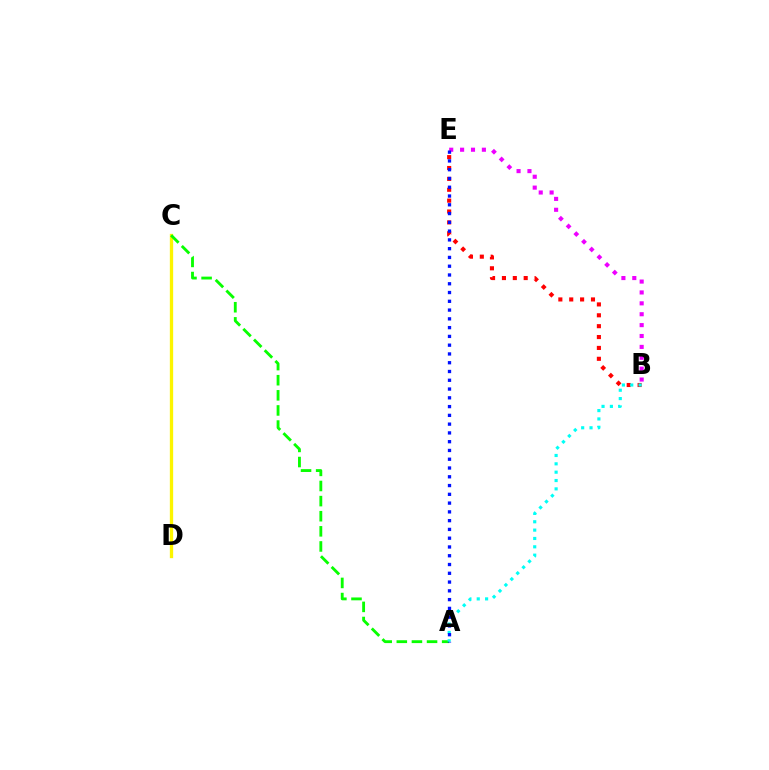{('B', 'E'): [{'color': '#ee00ff', 'line_style': 'dotted', 'thickness': 2.96}, {'color': '#ff0000', 'line_style': 'dotted', 'thickness': 2.96}], ('C', 'D'): [{'color': '#fcf500', 'line_style': 'solid', 'thickness': 2.38}], ('A', 'C'): [{'color': '#08ff00', 'line_style': 'dashed', 'thickness': 2.05}], ('A', 'B'): [{'color': '#00fff6', 'line_style': 'dotted', 'thickness': 2.27}], ('A', 'E'): [{'color': '#0010ff', 'line_style': 'dotted', 'thickness': 2.38}]}